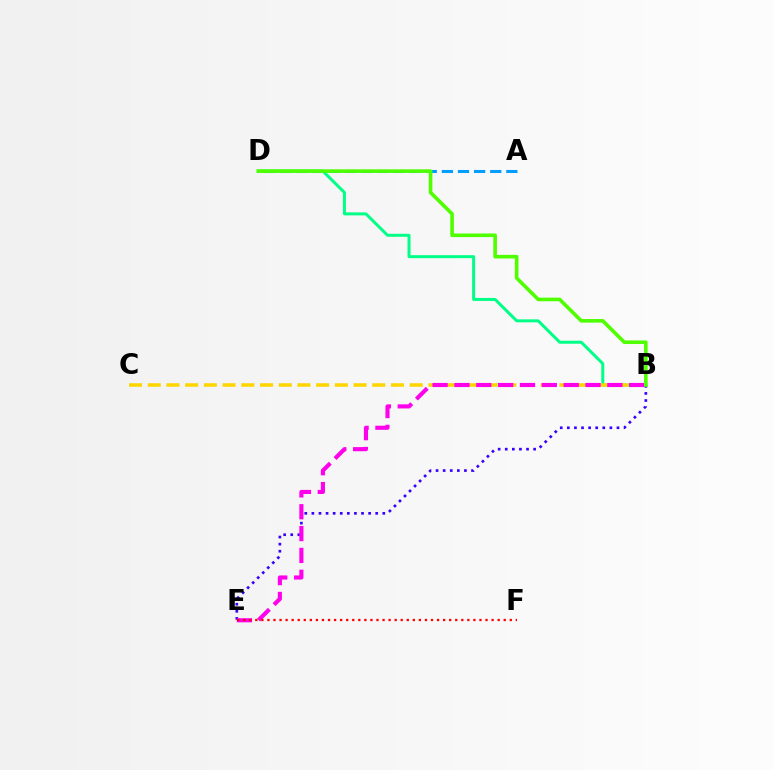{('B', 'D'): [{'color': '#00ff86', 'line_style': 'solid', 'thickness': 2.15}, {'color': '#4fff00', 'line_style': 'solid', 'thickness': 2.6}], ('B', 'C'): [{'color': '#ffd500', 'line_style': 'dashed', 'thickness': 2.54}], ('B', 'E'): [{'color': '#3700ff', 'line_style': 'dotted', 'thickness': 1.93}, {'color': '#ff00ed', 'line_style': 'dashed', 'thickness': 2.97}], ('E', 'F'): [{'color': '#ff0000', 'line_style': 'dotted', 'thickness': 1.65}], ('A', 'D'): [{'color': '#009eff', 'line_style': 'dashed', 'thickness': 2.19}]}